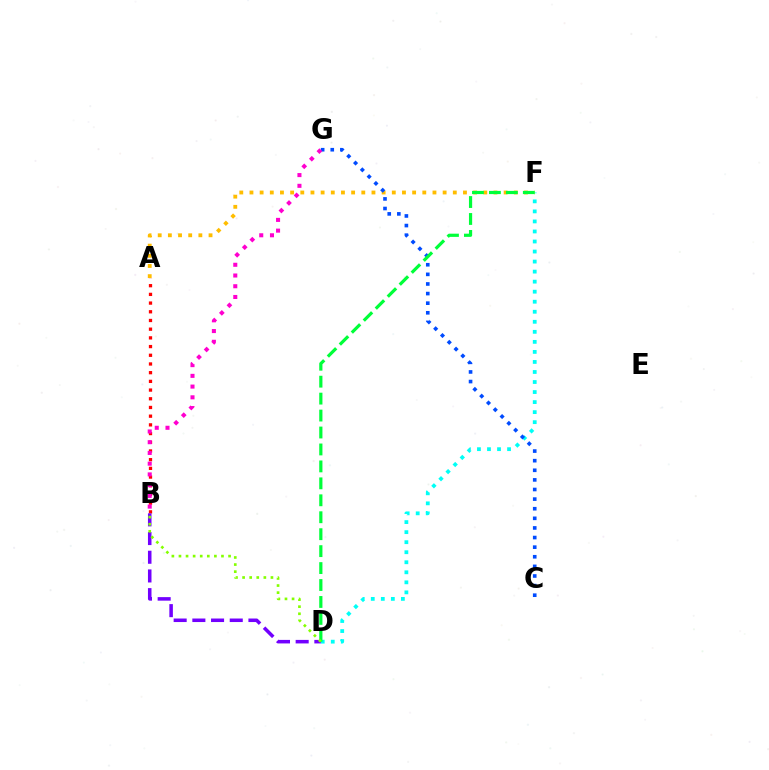{('A', 'F'): [{'color': '#ffbd00', 'line_style': 'dotted', 'thickness': 2.76}], ('D', 'F'): [{'color': '#00fff6', 'line_style': 'dotted', 'thickness': 2.73}, {'color': '#00ff39', 'line_style': 'dashed', 'thickness': 2.3}], ('A', 'B'): [{'color': '#ff0000', 'line_style': 'dotted', 'thickness': 2.36}], ('C', 'G'): [{'color': '#004bff', 'line_style': 'dotted', 'thickness': 2.61}], ('B', 'D'): [{'color': '#7200ff', 'line_style': 'dashed', 'thickness': 2.54}, {'color': '#84ff00', 'line_style': 'dotted', 'thickness': 1.93}], ('B', 'G'): [{'color': '#ff00cf', 'line_style': 'dotted', 'thickness': 2.92}]}